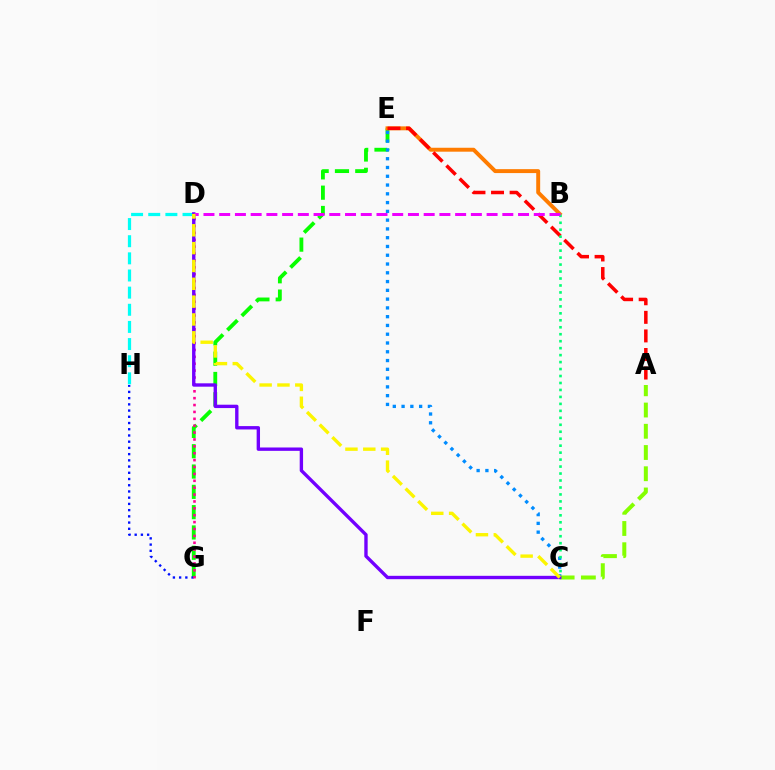{('E', 'G'): [{'color': '#08ff00', 'line_style': 'dashed', 'thickness': 2.76}], ('G', 'H'): [{'color': '#0010ff', 'line_style': 'dotted', 'thickness': 1.69}], ('C', 'E'): [{'color': '#008cff', 'line_style': 'dotted', 'thickness': 2.38}], ('B', 'E'): [{'color': '#ff7c00', 'line_style': 'solid', 'thickness': 2.83}], ('A', 'E'): [{'color': '#ff0000', 'line_style': 'dashed', 'thickness': 2.52}], ('D', 'H'): [{'color': '#00fff6', 'line_style': 'dashed', 'thickness': 2.33}], ('B', 'C'): [{'color': '#00ff74', 'line_style': 'dotted', 'thickness': 1.89}], ('A', 'C'): [{'color': '#84ff00', 'line_style': 'dashed', 'thickness': 2.88}], ('D', 'G'): [{'color': '#ff0094', 'line_style': 'dotted', 'thickness': 1.87}], ('C', 'D'): [{'color': '#7200ff', 'line_style': 'solid', 'thickness': 2.42}, {'color': '#fcf500', 'line_style': 'dashed', 'thickness': 2.42}], ('B', 'D'): [{'color': '#ee00ff', 'line_style': 'dashed', 'thickness': 2.14}]}